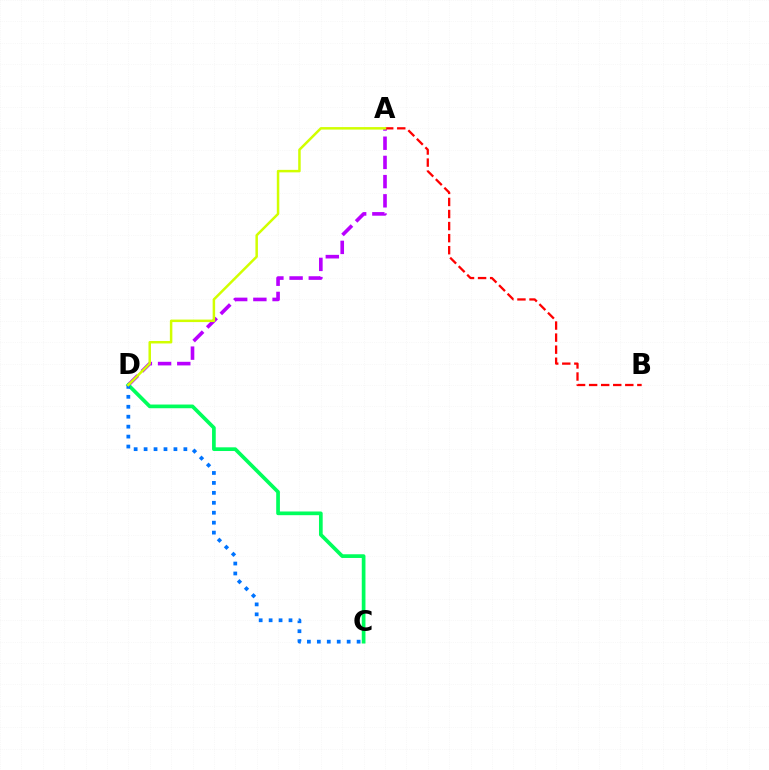{('A', 'D'): [{'color': '#b900ff', 'line_style': 'dashed', 'thickness': 2.61}, {'color': '#d1ff00', 'line_style': 'solid', 'thickness': 1.8}], ('A', 'B'): [{'color': '#ff0000', 'line_style': 'dashed', 'thickness': 1.64}], ('C', 'D'): [{'color': '#00ff5c', 'line_style': 'solid', 'thickness': 2.66}, {'color': '#0074ff', 'line_style': 'dotted', 'thickness': 2.7}]}